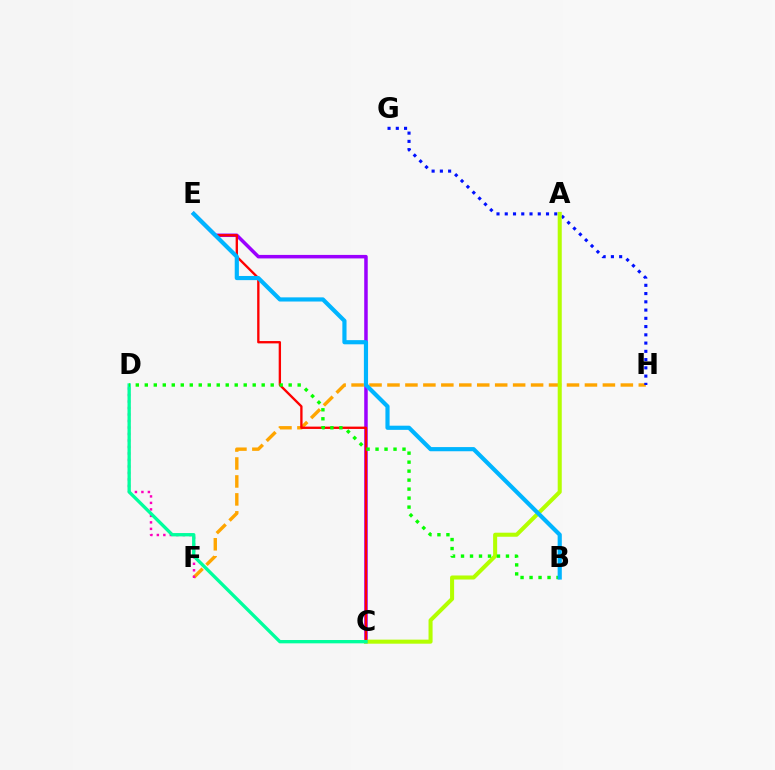{('F', 'H'): [{'color': '#ffa500', 'line_style': 'dashed', 'thickness': 2.44}], ('C', 'E'): [{'color': '#9b00ff', 'line_style': 'solid', 'thickness': 2.52}, {'color': '#ff0000', 'line_style': 'solid', 'thickness': 1.69}], ('G', 'H'): [{'color': '#0010ff', 'line_style': 'dotted', 'thickness': 2.24}], ('A', 'C'): [{'color': '#b3ff00', 'line_style': 'solid', 'thickness': 2.91}], ('D', 'F'): [{'color': '#ff00bd', 'line_style': 'dotted', 'thickness': 1.76}], ('C', 'D'): [{'color': '#00ff9d', 'line_style': 'solid', 'thickness': 2.4}], ('B', 'D'): [{'color': '#08ff00', 'line_style': 'dotted', 'thickness': 2.44}], ('B', 'E'): [{'color': '#00b5ff', 'line_style': 'solid', 'thickness': 3.0}]}